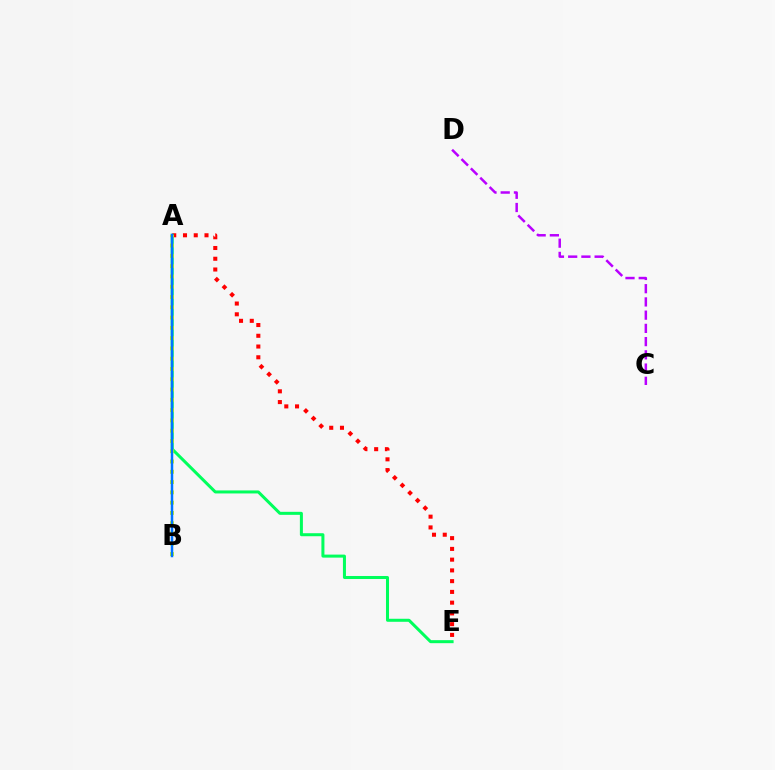{('A', 'E'): [{'color': '#ff0000', 'line_style': 'dotted', 'thickness': 2.92}, {'color': '#00ff5c', 'line_style': 'solid', 'thickness': 2.17}], ('A', 'B'): [{'color': '#d1ff00', 'line_style': 'dotted', 'thickness': 2.79}, {'color': '#0074ff', 'line_style': 'solid', 'thickness': 1.8}], ('C', 'D'): [{'color': '#b900ff', 'line_style': 'dashed', 'thickness': 1.8}]}